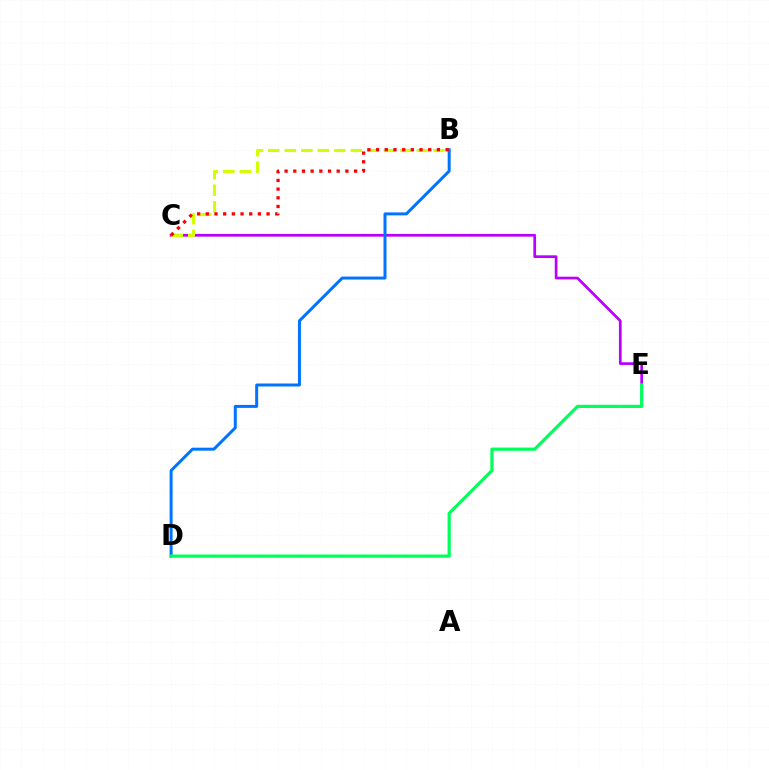{('C', 'E'): [{'color': '#b900ff', 'line_style': 'solid', 'thickness': 1.95}], ('B', 'C'): [{'color': '#d1ff00', 'line_style': 'dashed', 'thickness': 2.24}, {'color': '#ff0000', 'line_style': 'dotted', 'thickness': 2.36}], ('B', 'D'): [{'color': '#0074ff', 'line_style': 'solid', 'thickness': 2.15}], ('D', 'E'): [{'color': '#00ff5c', 'line_style': 'solid', 'thickness': 2.31}]}